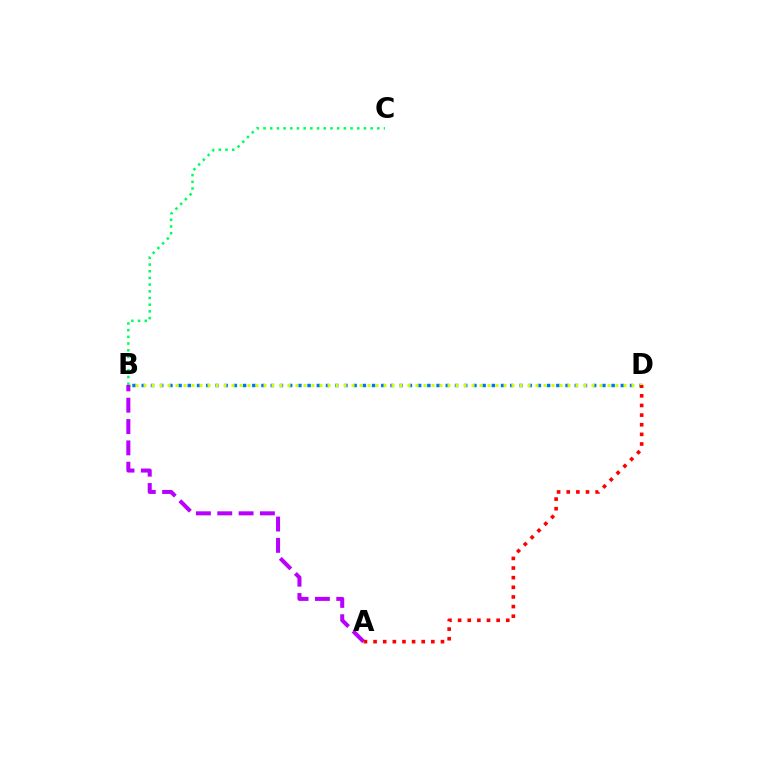{('B', 'D'): [{'color': '#0074ff', 'line_style': 'dotted', 'thickness': 2.5}, {'color': '#d1ff00', 'line_style': 'dotted', 'thickness': 2.17}], ('A', 'B'): [{'color': '#b900ff', 'line_style': 'dashed', 'thickness': 2.9}], ('B', 'C'): [{'color': '#00ff5c', 'line_style': 'dotted', 'thickness': 1.82}], ('A', 'D'): [{'color': '#ff0000', 'line_style': 'dotted', 'thickness': 2.62}]}